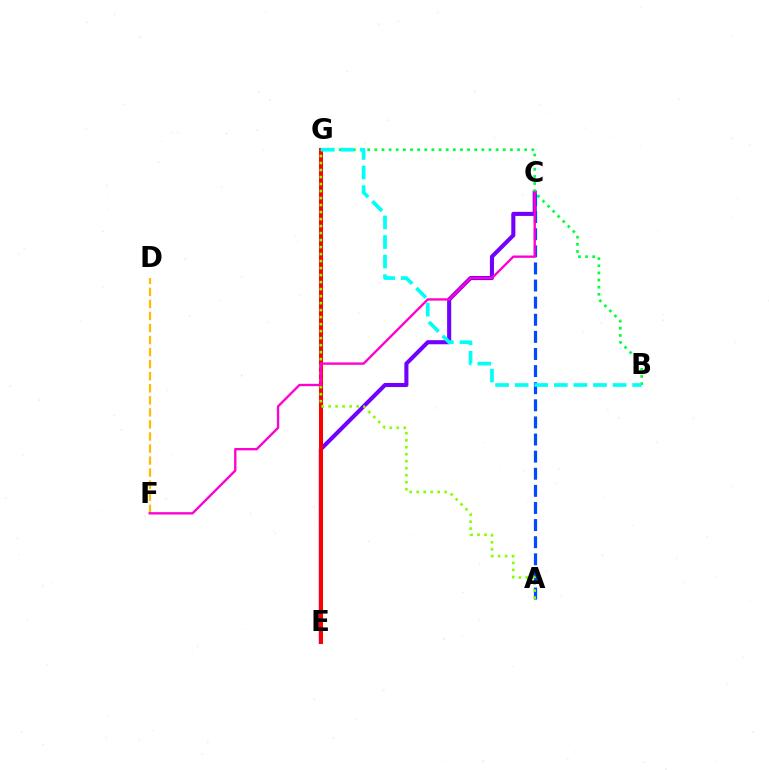{('C', 'E'): [{'color': '#7200ff', 'line_style': 'solid', 'thickness': 2.94}], ('B', 'G'): [{'color': '#00ff39', 'line_style': 'dotted', 'thickness': 1.94}, {'color': '#00fff6', 'line_style': 'dashed', 'thickness': 2.66}], ('E', 'G'): [{'color': '#ff0000', 'line_style': 'solid', 'thickness': 2.9}], ('A', 'C'): [{'color': '#004bff', 'line_style': 'dashed', 'thickness': 2.32}], ('A', 'G'): [{'color': '#84ff00', 'line_style': 'dotted', 'thickness': 1.9}], ('D', 'F'): [{'color': '#ffbd00', 'line_style': 'dashed', 'thickness': 1.64}], ('C', 'F'): [{'color': '#ff00cf', 'line_style': 'solid', 'thickness': 1.69}]}